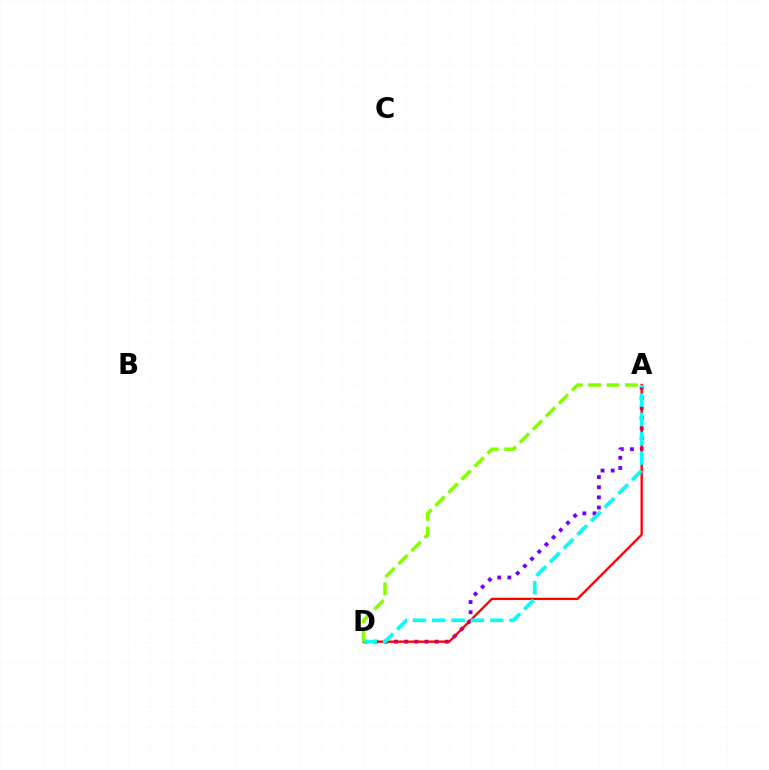{('A', 'D'): [{'color': '#7200ff', 'line_style': 'dotted', 'thickness': 2.76}, {'color': '#ff0000', 'line_style': 'solid', 'thickness': 1.68}, {'color': '#00fff6', 'line_style': 'dashed', 'thickness': 2.63}, {'color': '#84ff00', 'line_style': 'dashed', 'thickness': 2.5}]}